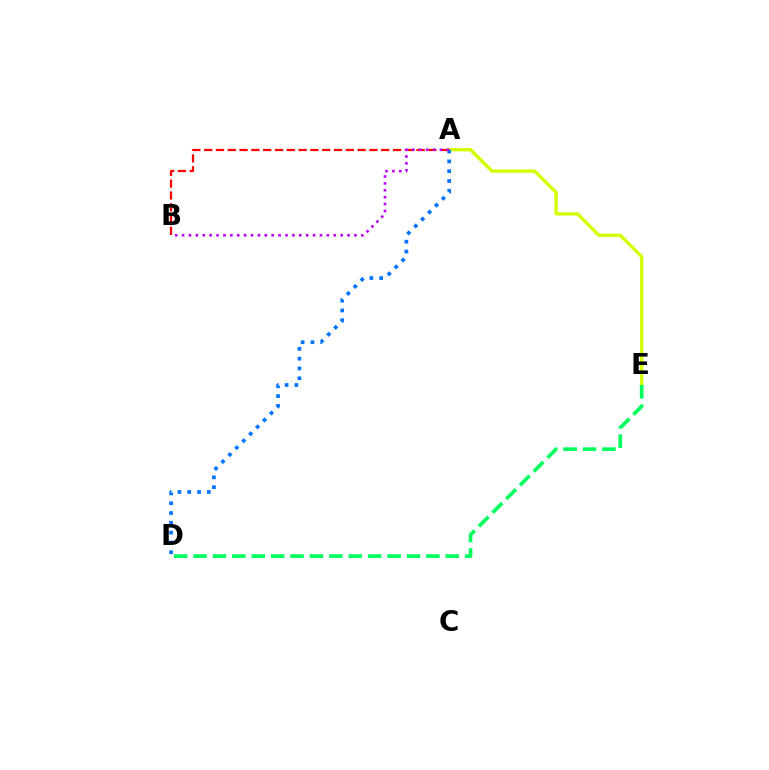{('A', 'B'): [{'color': '#ff0000', 'line_style': 'dashed', 'thickness': 1.6}, {'color': '#b900ff', 'line_style': 'dotted', 'thickness': 1.87}], ('A', 'E'): [{'color': '#d1ff00', 'line_style': 'solid', 'thickness': 2.41}], ('A', 'D'): [{'color': '#0074ff', 'line_style': 'dotted', 'thickness': 2.66}], ('D', 'E'): [{'color': '#00ff5c', 'line_style': 'dashed', 'thickness': 2.64}]}